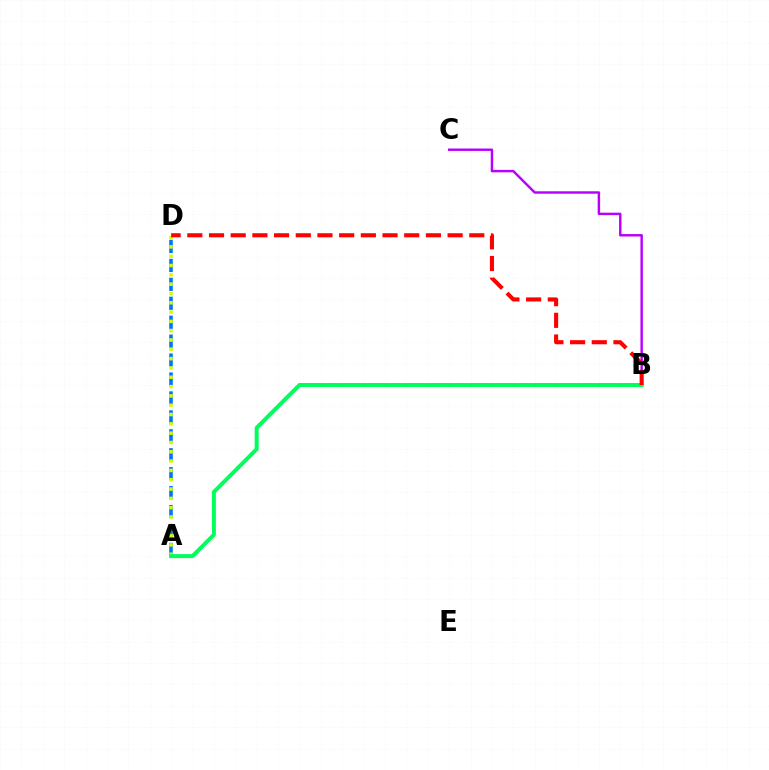{('B', 'C'): [{'color': '#b900ff', 'line_style': 'solid', 'thickness': 1.76}], ('A', 'D'): [{'color': '#0074ff', 'line_style': 'dashed', 'thickness': 2.57}, {'color': '#d1ff00', 'line_style': 'dotted', 'thickness': 2.53}], ('A', 'B'): [{'color': '#00ff5c', 'line_style': 'solid', 'thickness': 2.87}], ('B', 'D'): [{'color': '#ff0000', 'line_style': 'dashed', 'thickness': 2.95}]}